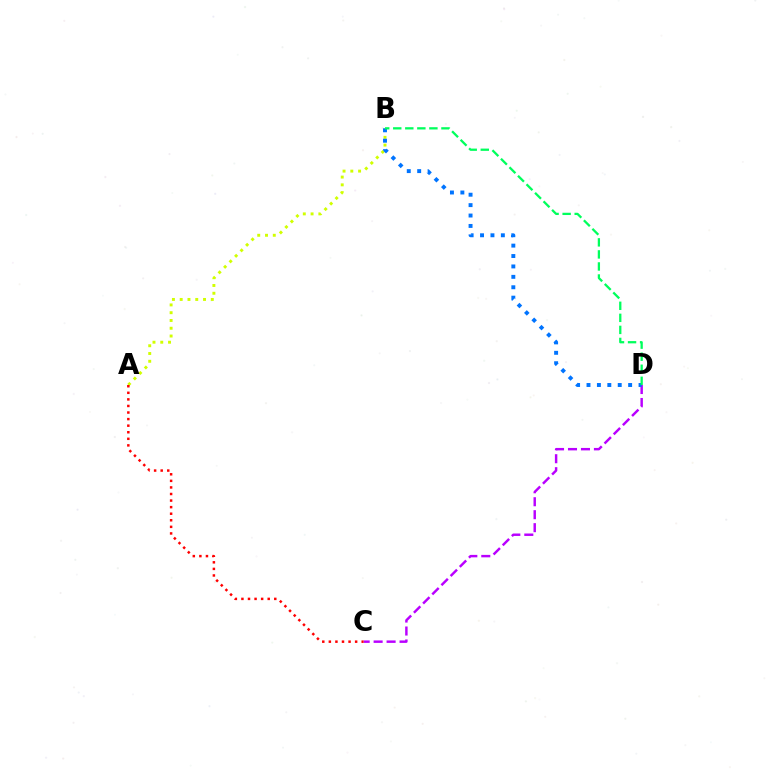{('C', 'D'): [{'color': '#b900ff', 'line_style': 'dashed', 'thickness': 1.76}], ('A', 'B'): [{'color': '#d1ff00', 'line_style': 'dotted', 'thickness': 2.11}], ('B', 'D'): [{'color': '#0074ff', 'line_style': 'dotted', 'thickness': 2.83}, {'color': '#00ff5c', 'line_style': 'dashed', 'thickness': 1.64}], ('A', 'C'): [{'color': '#ff0000', 'line_style': 'dotted', 'thickness': 1.79}]}